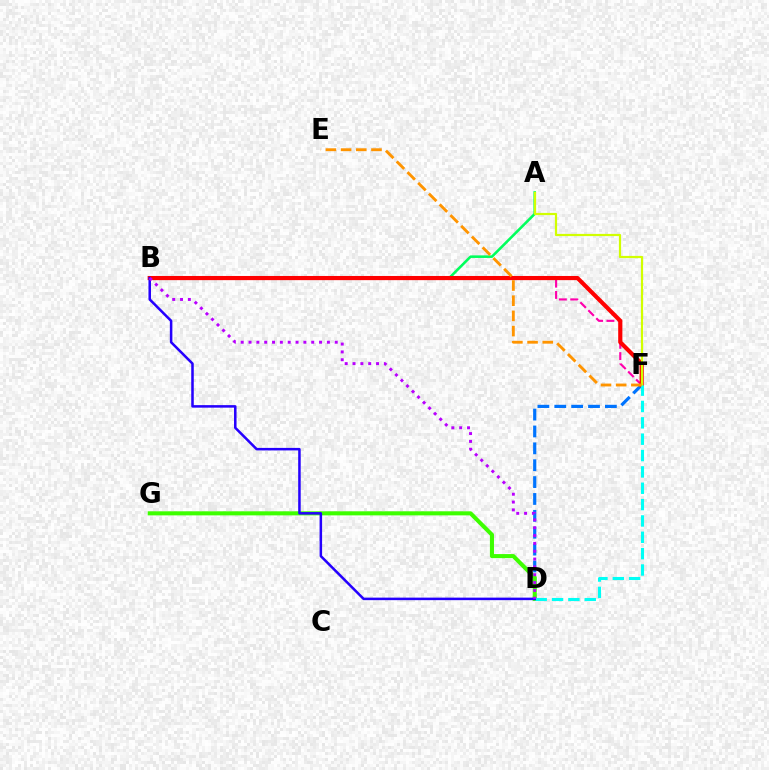{('D', 'F'): [{'color': '#0074ff', 'line_style': 'dashed', 'thickness': 2.29}, {'color': '#00fff6', 'line_style': 'dashed', 'thickness': 2.22}], ('B', 'F'): [{'color': '#ff00ac', 'line_style': 'dashed', 'thickness': 1.53}, {'color': '#ff0000', 'line_style': 'solid', 'thickness': 3.0}], ('A', 'B'): [{'color': '#00ff5c', 'line_style': 'solid', 'thickness': 1.86}], ('A', 'F'): [{'color': '#d1ff00', 'line_style': 'solid', 'thickness': 1.59}], ('D', 'G'): [{'color': '#3dff00', 'line_style': 'solid', 'thickness': 2.93}], ('B', 'D'): [{'color': '#2500ff', 'line_style': 'solid', 'thickness': 1.82}, {'color': '#b900ff', 'line_style': 'dotted', 'thickness': 2.13}], ('E', 'F'): [{'color': '#ff9400', 'line_style': 'dashed', 'thickness': 2.06}]}